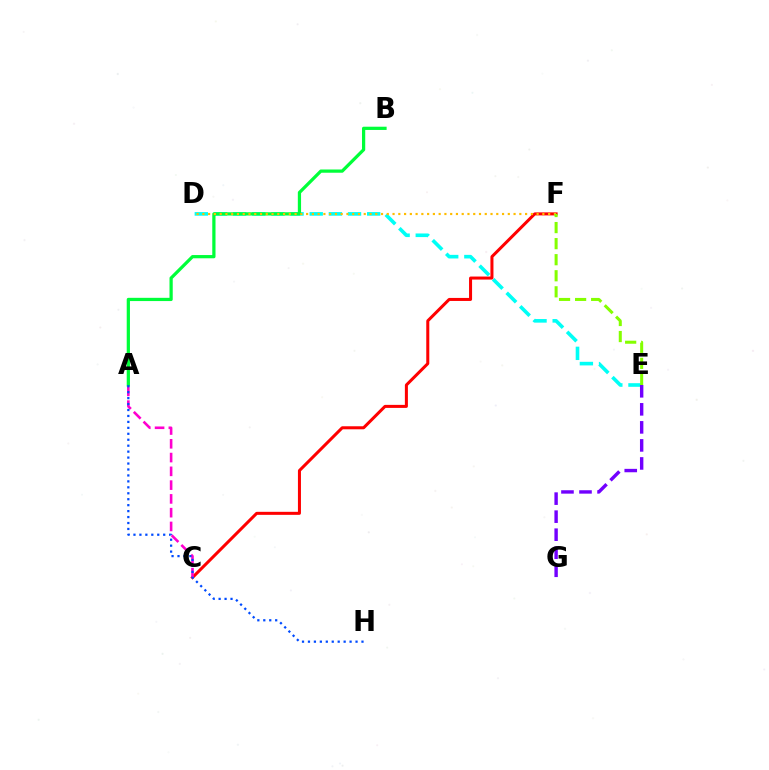{('C', 'F'): [{'color': '#ff0000', 'line_style': 'solid', 'thickness': 2.18}], ('A', 'C'): [{'color': '#ff00cf', 'line_style': 'dashed', 'thickness': 1.87}], ('D', 'E'): [{'color': '#00fff6', 'line_style': 'dashed', 'thickness': 2.6}], ('A', 'B'): [{'color': '#00ff39', 'line_style': 'solid', 'thickness': 2.33}], ('D', 'F'): [{'color': '#ffbd00', 'line_style': 'dotted', 'thickness': 1.57}], ('E', 'G'): [{'color': '#7200ff', 'line_style': 'dashed', 'thickness': 2.45}], ('A', 'H'): [{'color': '#004bff', 'line_style': 'dotted', 'thickness': 1.62}], ('E', 'F'): [{'color': '#84ff00', 'line_style': 'dashed', 'thickness': 2.18}]}